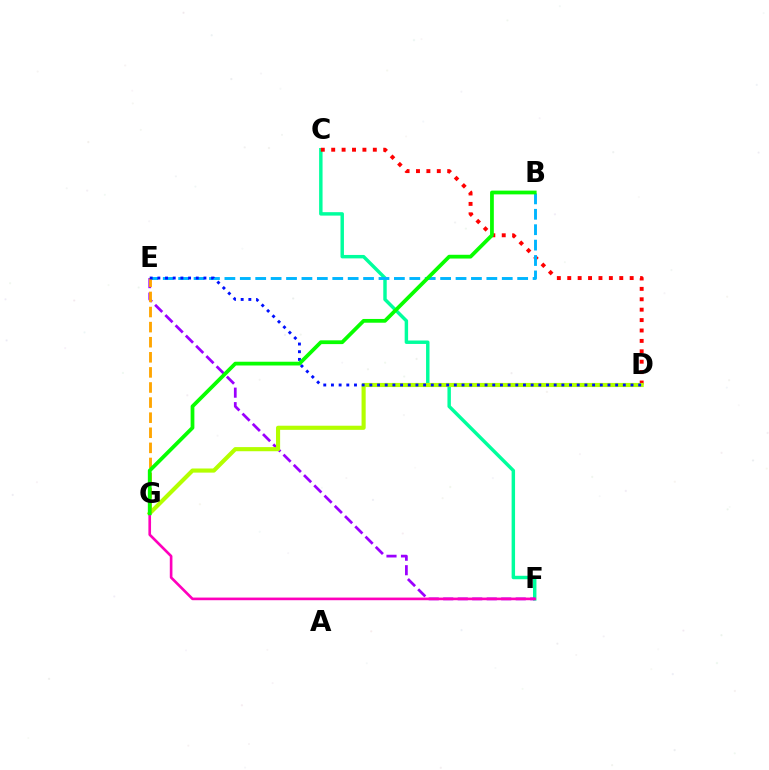{('C', 'F'): [{'color': '#00ff9d', 'line_style': 'solid', 'thickness': 2.48}], ('C', 'D'): [{'color': '#ff0000', 'line_style': 'dotted', 'thickness': 2.83}], ('B', 'E'): [{'color': '#00b5ff', 'line_style': 'dashed', 'thickness': 2.09}], ('E', 'F'): [{'color': '#9b00ff', 'line_style': 'dashed', 'thickness': 1.97}], ('D', 'G'): [{'color': '#b3ff00', 'line_style': 'solid', 'thickness': 2.97}], ('E', 'G'): [{'color': '#ffa500', 'line_style': 'dashed', 'thickness': 2.05}], ('D', 'E'): [{'color': '#0010ff', 'line_style': 'dotted', 'thickness': 2.09}], ('F', 'G'): [{'color': '#ff00bd', 'line_style': 'solid', 'thickness': 1.9}], ('B', 'G'): [{'color': '#08ff00', 'line_style': 'solid', 'thickness': 2.71}]}